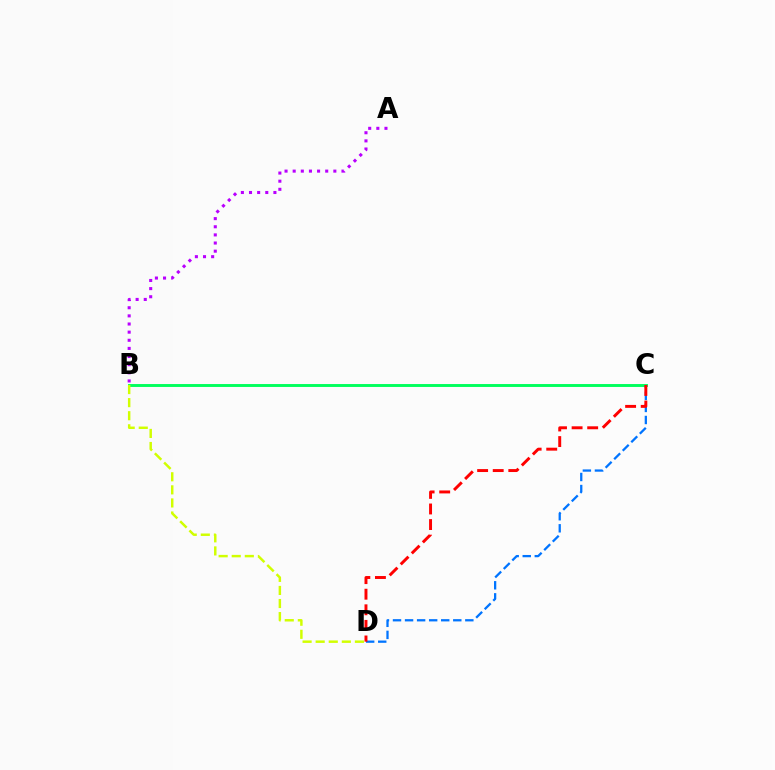{('B', 'C'): [{'color': '#00ff5c', 'line_style': 'solid', 'thickness': 2.09}], ('C', 'D'): [{'color': '#0074ff', 'line_style': 'dashed', 'thickness': 1.64}, {'color': '#ff0000', 'line_style': 'dashed', 'thickness': 2.12}], ('A', 'B'): [{'color': '#b900ff', 'line_style': 'dotted', 'thickness': 2.21}], ('B', 'D'): [{'color': '#d1ff00', 'line_style': 'dashed', 'thickness': 1.78}]}